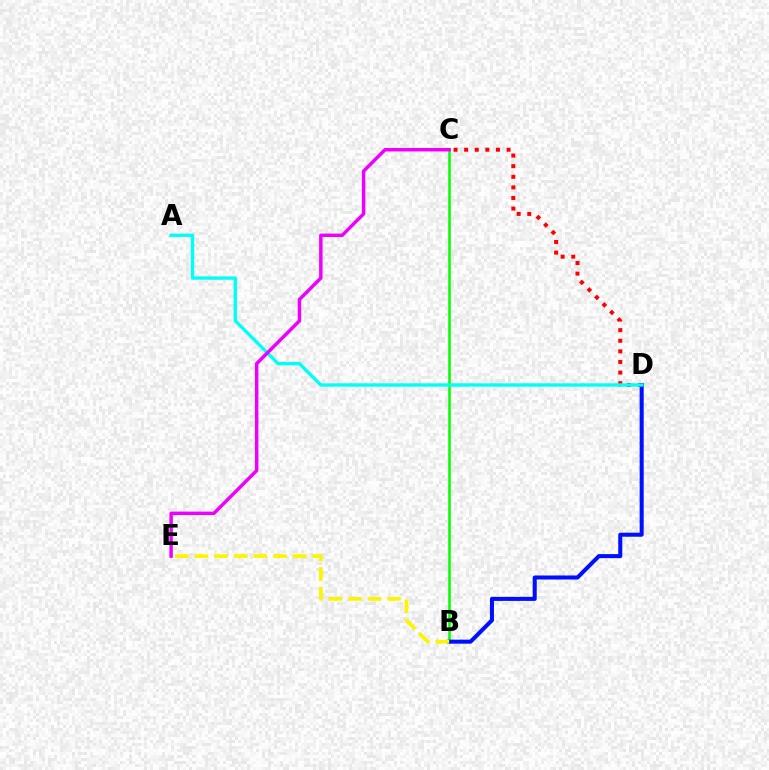{('B', 'C'): [{'color': '#08ff00', 'line_style': 'solid', 'thickness': 1.85}], ('C', 'D'): [{'color': '#ff0000', 'line_style': 'dotted', 'thickness': 2.88}], ('B', 'D'): [{'color': '#0010ff', 'line_style': 'solid', 'thickness': 2.91}], ('A', 'D'): [{'color': '#00fff6', 'line_style': 'solid', 'thickness': 2.42}], ('B', 'E'): [{'color': '#fcf500', 'line_style': 'dashed', 'thickness': 2.67}], ('C', 'E'): [{'color': '#ee00ff', 'line_style': 'solid', 'thickness': 2.49}]}